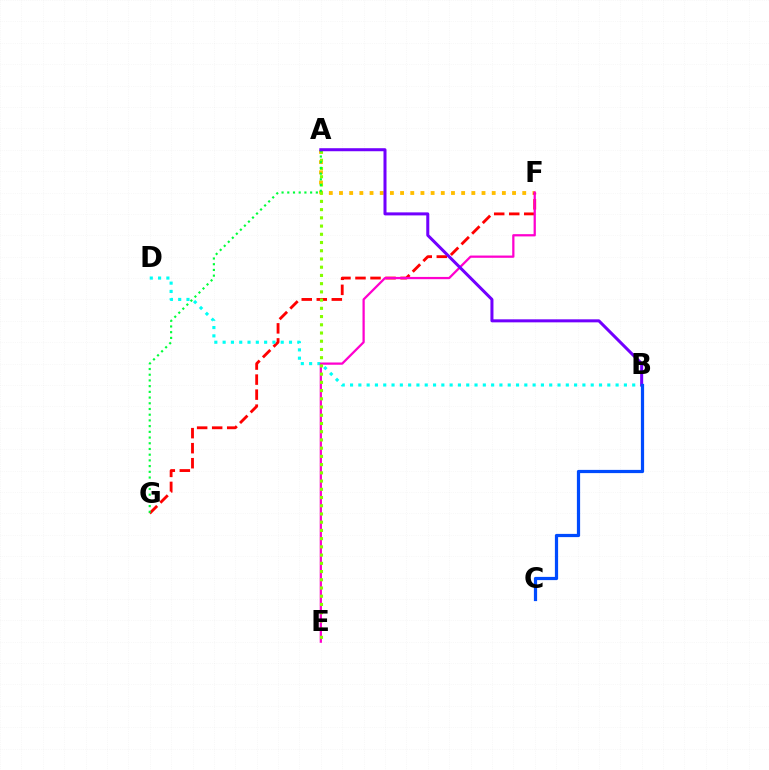{('A', 'F'): [{'color': '#ffbd00', 'line_style': 'dotted', 'thickness': 2.77}], ('F', 'G'): [{'color': '#ff0000', 'line_style': 'dashed', 'thickness': 2.04}], ('B', 'D'): [{'color': '#00fff6', 'line_style': 'dotted', 'thickness': 2.25}], ('E', 'F'): [{'color': '#ff00cf', 'line_style': 'solid', 'thickness': 1.62}], ('A', 'E'): [{'color': '#84ff00', 'line_style': 'dotted', 'thickness': 2.23}], ('A', 'G'): [{'color': '#00ff39', 'line_style': 'dotted', 'thickness': 1.55}], ('A', 'B'): [{'color': '#7200ff', 'line_style': 'solid', 'thickness': 2.18}], ('B', 'C'): [{'color': '#004bff', 'line_style': 'solid', 'thickness': 2.32}]}